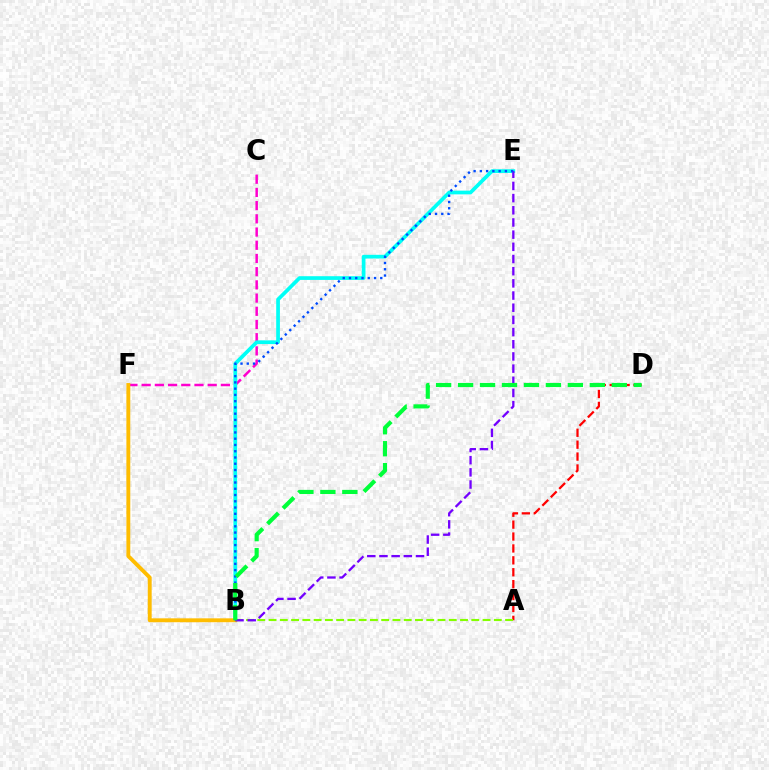{('A', 'D'): [{'color': '#ff0000', 'line_style': 'dashed', 'thickness': 1.62}], ('C', 'F'): [{'color': '#ff00cf', 'line_style': 'dashed', 'thickness': 1.79}], ('B', 'E'): [{'color': '#00fff6', 'line_style': 'solid', 'thickness': 2.67}, {'color': '#7200ff', 'line_style': 'dashed', 'thickness': 1.65}, {'color': '#004bff', 'line_style': 'dotted', 'thickness': 1.7}], ('B', 'F'): [{'color': '#ffbd00', 'line_style': 'solid', 'thickness': 2.8}], ('A', 'B'): [{'color': '#84ff00', 'line_style': 'dashed', 'thickness': 1.53}], ('B', 'D'): [{'color': '#00ff39', 'line_style': 'dashed', 'thickness': 2.98}]}